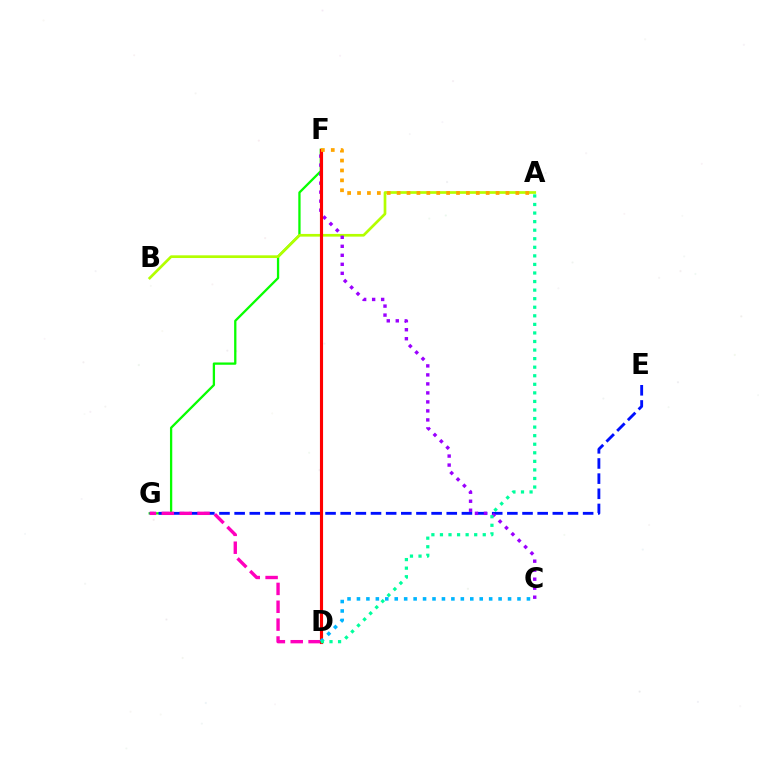{('F', 'G'): [{'color': '#08ff00', 'line_style': 'solid', 'thickness': 1.65}], ('A', 'B'): [{'color': '#b3ff00', 'line_style': 'solid', 'thickness': 1.94}], ('E', 'G'): [{'color': '#0010ff', 'line_style': 'dashed', 'thickness': 2.06}], ('D', 'G'): [{'color': '#ff00bd', 'line_style': 'dashed', 'thickness': 2.43}], ('C', 'F'): [{'color': '#9b00ff', 'line_style': 'dotted', 'thickness': 2.45}], ('D', 'F'): [{'color': '#ff0000', 'line_style': 'solid', 'thickness': 2.26}], ('A', 'F'): [{'color': '#ffa500', 'line_style': 'dotted', 'thickness': 2.69}], ('C', 'D'): [{'color': '#00b5ff', 'line_style': 'dotted', 'thickness': 2.57}], ('A', 'D'): [{'color': '#00ff9d', 'line_style': 'dotted', 'thickness': 2.33}]}